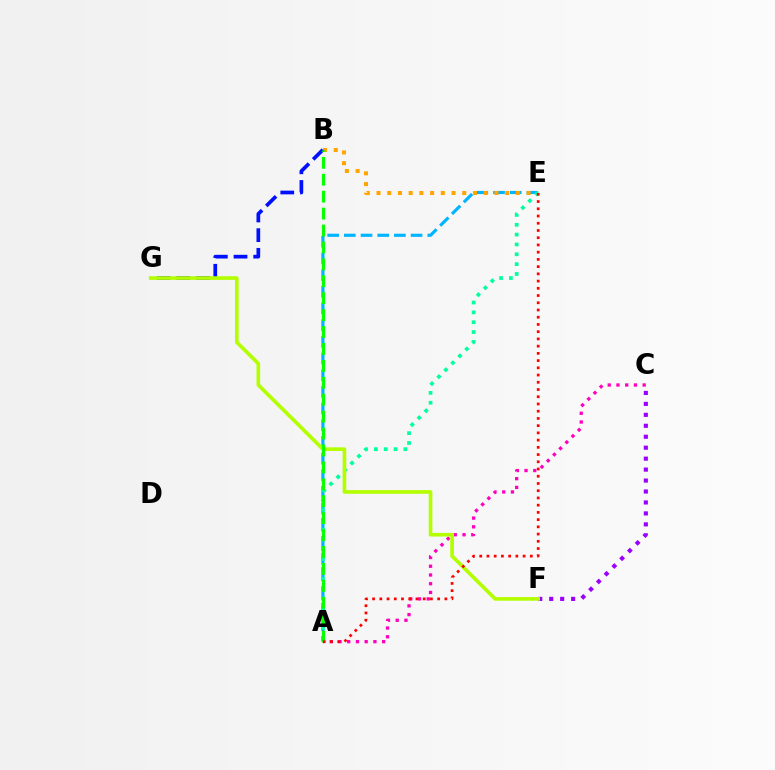{('A', 'C'): [{'color': '#ff00bd', 'line_style': 'dotted', 'thickness': 2.37}], ('A', 'E'): [{'color': '#00b5ff', 'line_style': 'dashed', 'thickness': 2.27}, {'color': '#00ff9d', 'line_style': 'dotted', 'thickness': 2.67}, {'color': '#ff0000', 'line_style': 'dotted', 'thickness': 1.96}], ('B', 'E'): [{'color': '#ffa500', 'line_style': 'dotted', 'thickness': 2.91}], ('C', 'F'): [{'color': '#9b00ff', 'line_style': 'dotted', 'thickness': 2.98}], ('B', 'G'): [{'color': '#0010ff', 'line_style': 'dashed', 'thickness': 2.67}], ('F', 'G'): [{'color': '#b3ff00', 'line_style': 'solid', 'thickness': 2.62}], ('A', 'B'): [{'color': '#08ff00', 'line_style': 'dashed', 'thickness': 2.3}]}